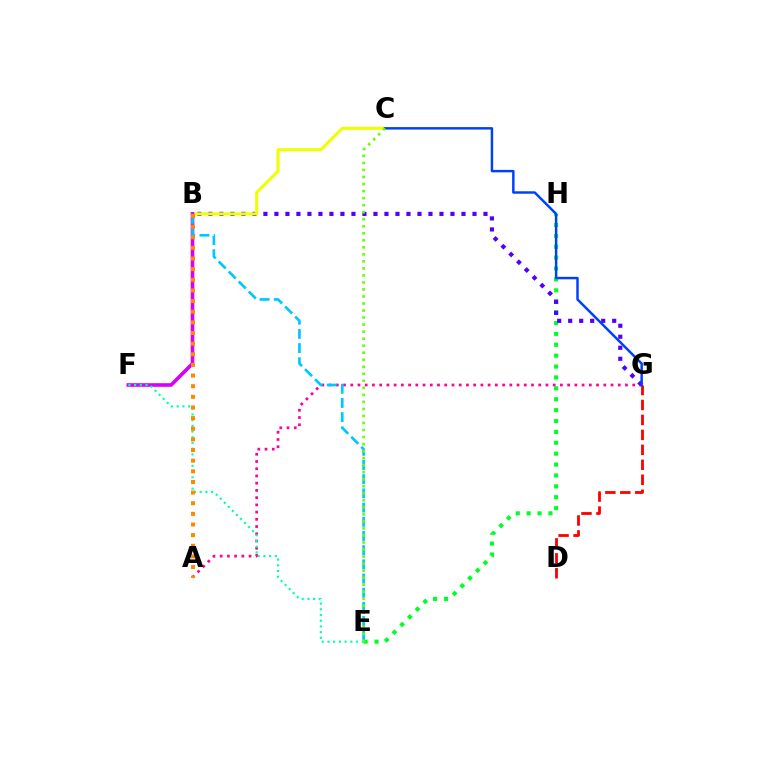{('E', 'H'): [{'color': '#00ff27', 'line_style': 'dotted', 'thickness': 2.96}], ('A', 'G'): [{'color': '#ff00a0', 'line_style': 'dotted', 'thickness': 1.96}], ('B', 'G'): [{'color': '#4f00ff', 'line_style': 'dotted', 'thickness': 2.99}], ('B', 'C'): [{'color': '#eeff00', 'line_style': 'solid', 'thickness': 2.21}], ('D', 'G'): [{'color': '#ff0000', 'line_style': 'dashed', 'thickness': 2.03}], ('B', 'F'): [{'color': '#d600ff', 'line_style': 'solid', 'thickness': 2.61}], ('E', 'F'): [{'color': '#00ffaf', 'line_style': 'dotted', 'thickness': 1.55}], ('B', 'E'): [{'color': '#00c7ff', 'line_style': 'dashed', 'thickness': 1.93}], ('C', 'G'): [{'color': '#003fff', 'line_style': 'solid', 'thickness': 1.77}], ('A', 'B'): [{'color': '#ff8800', 'line_style': 'dotted', 'thickness': 2.89}], ('C', 'E'): [{'color': '#66ff00', 'line_style': 'dotted', 'thickness': 1.91}]}